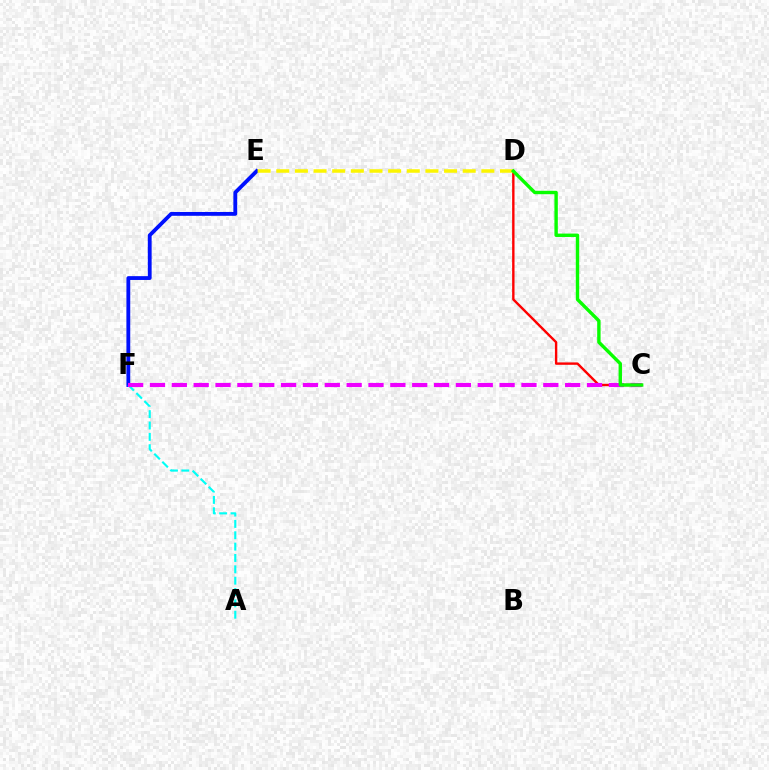{('E', 'F'): [{'color': '#0010ff', 'line_style': 'solid', 'thickness': 2.75}], ('A', 'F'): [{'color': '#00fff6', 'line_style': 'dashed', 'thickness': 1.54}], ('C', 'D'): [{'color': '#ff0000', 'line_style': 'solid', 'thickness': 1.72}, {'color': '#08ff00', 'line_style': 'solid', 'thickness': 2.45}], ('C', 'F'): [{'color': '#ee00ff', 'line_style': 'dashed', 'thickness': 2.97}], ('D', 'E'): [{'color': '#fcf500', 'line_style': 'dashed', 'thickness': 2.53}]}